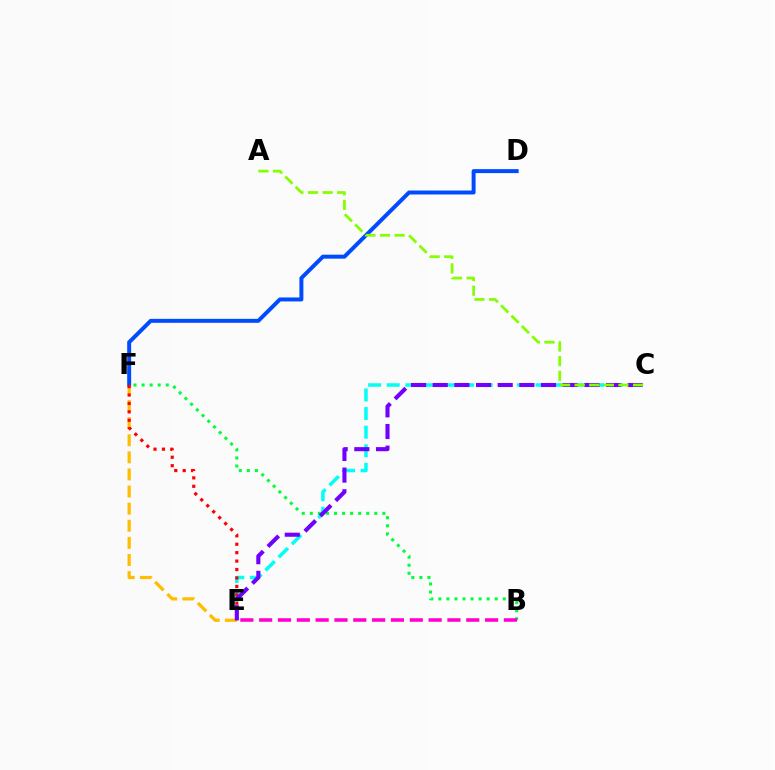{('C', 'E'): [{'color': '#00fff6', 'line_style': 'dashed', 'thickness': 2.53}, {'color': '#7200ff', 'line_style': 'dashed', 'thickness': 2.94}], ('D', 'F'): [{'color': '#004bff', 'line_style': 'solid', 'thickness': 2.86}], ('B', 'F'): [{'color': '#00ff39', 'line_style': 'dotted', 'thickness': 2.19}], ('E', 'F'): [{'color': '#ffbd00', 'line_style': 'dashed', 'thickness': 2.32}, {'color': '#ff0000', 'line_style': 'dotted', 'thickness': 2.29}], ('B', 'E'): [{'color': '#ff00cf', 'line_style': 'dashed', 'thickness': 2.56}], ('A', 'C'): [{'color': '#84ff00', 'line_style': 'dashed', 'thickness': 1.98}]}